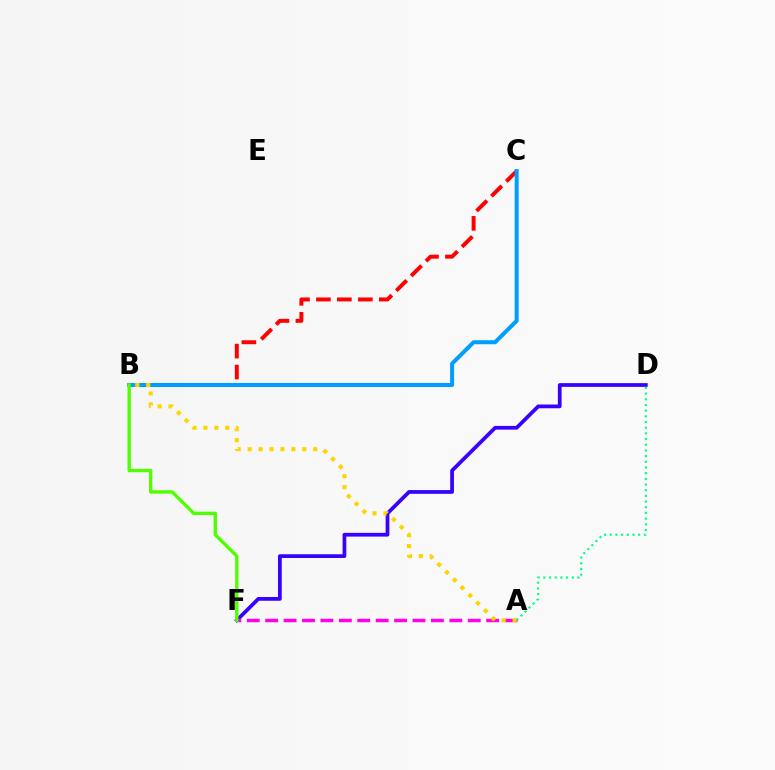{('B', 'C'): [{'color': '#ff0000', 'line_style': 'dashed', 'thickness': 2.85}, {'color': '#009eff', 'line_style': 'solid', 'thickness': 2.89}], ('D', 'F'): [{'color': '#3700ff', 'line_style': 'solid', 'thickness': 2.69}], ('A', 'F'): [{'color': '#ff00ed', 'line_style': 'dashed', 'thickness': 2.5}], ('A', 'B'): [{'color': '#ffd500', 'line_style': 'dotted', 'thickness': 2.97}], ('A', 'D'): [{'color': '#00ff86', 'line_style': 'dotted', 'thickness': 1.54}], ('B', 'F'): [{'color': '#4fff00', 'line_style': 'solid', 'thickness': 2.42}]}